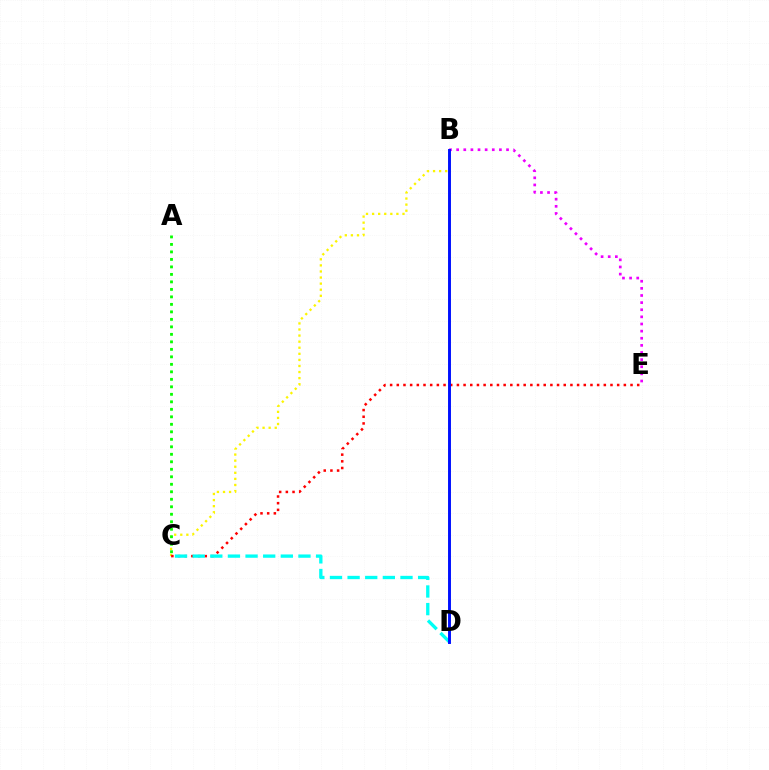{('B', 'C'): [{'color': '#fcf500', 'line_style': 'dotted', 'thickness': 1.65}], ('B', 'E'): [{'color': '#ee00ff', 'line_style': 'dotted', 'thickness': 1.94}], ('C', 'E'): [{'color': '#ff0000', 'line_style': 'dotted', 'thickness': 1.81}], ('A', 'C'): [{'color': '#08ff00', 'line_style': 'dotted', 'thickness': 2.04}], ('C', 'D'): [{'color': '#00fff6', 'line_style': 'dashed', 'thickness': 2.4}], ('B', 'D'): [{'color': '#0010ff', 'line_style': 'solid', 'thickness': 2.11}]}